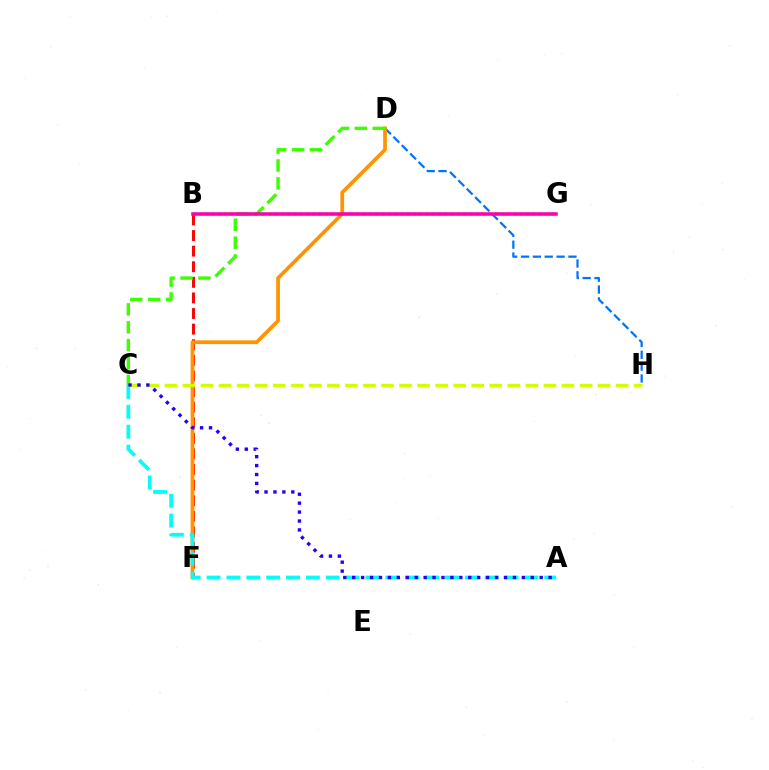{('D', 'H'): [{'color': '#0074ff', 'line_style': 'dashed', 'thickness': 1.61}], ('B', 'F'): [{'color': '#ff0000', 'line_style': 'dashed', 'thickness': 2.12}], ('D', 'F'): [{'color': '#ff9400', 'line_style': 'solid', 'thickness': 2.68}], ('B', 'G'): [{'color': '#b900ff', 'line_style': 'dotted', 'thickness': 1.71}, {'color': '#00ff5c', 'line_style': 'solid', 'thickness': 1.58}, {'color': '#ff00ac', 'line_style': 'solid', 'thickness': 2.54}], ('C', 'D'): [{'color': '#3dff00', 'line_style': 'dashed', 'thickness': 2.43}], ('A', 'C'): [{'color': '#00fff6', 'line_style': 'dashed', 'thickness': 2.7}, {'color': '#2500ff', 'line_style': 'dotted', 'thickness': 2.43}], ('C', 'H'): [{'color': '#d1ff00', 'line_style': 'dashed', 'thickness': 2.45}]}